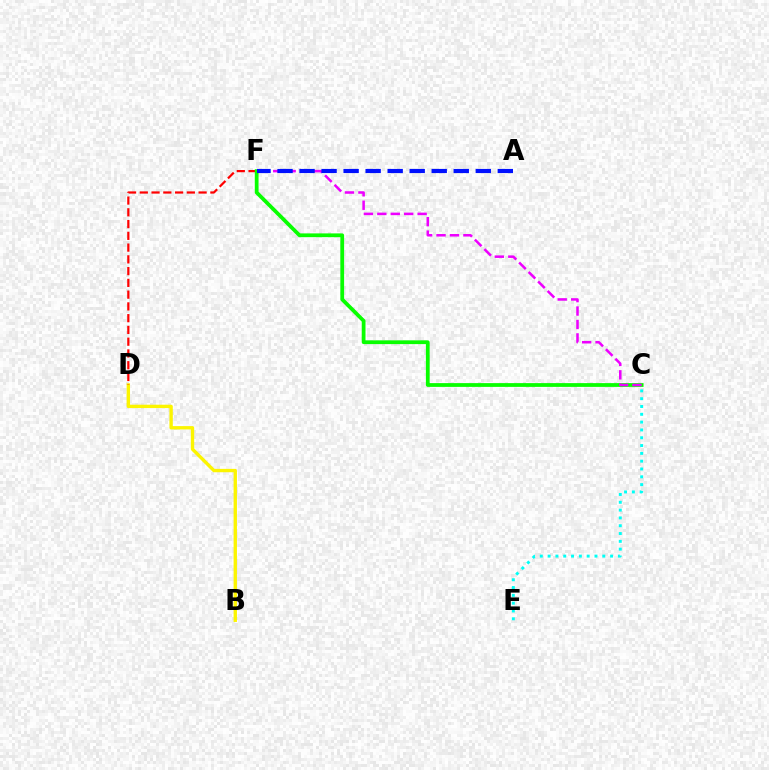{('B', 'D'): [{'color': '#fcf500', 'line_style': 'solid', 'thickness': 2.42}], ('D', 'F'): [{'color': '#ff0000', 'line_style': 'dashed', 'thickness': 1.6}], ('C', 'F'): [{'color': '#08ff00', 'line_style': 'solid', 'thickness': 2.71}, {'color': '#ee00ff', 'line_style': 'dashed', 'thickness': 1.82}], ('C', 'E'): [{'color': '#00fff6', 'line_style': 'dotted', 'thickness': 2.12}], ('A', 'F'): [{'color': '#0010ff', 'line_style': 'dashed', 'thickness': 2.99}]}